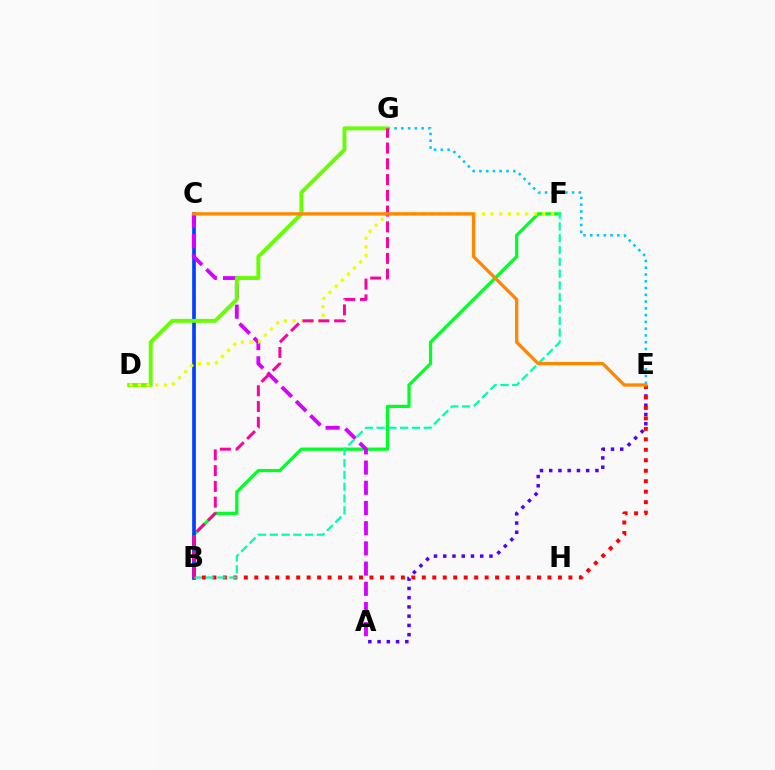{('B', 'F'): [{'color': '#00ff27', 'line_style': 'solid', 'thickness': 2.32}, {'color': '#00ffaf', 'line_style': 'dashed', 'thickness': 1.6}], ('B', 'C'): [{'color': '#003fff', 'line_style': 'solid', 'thickness': 2.64}], ('A', 'C'): [{'color': '#d600ff', 'line_style': 'dashed', 'thickness': 2.74}], ('A', 'E'): [{'color': '#4f00ff', 'line_style': 'dotted', 'thickness': 2.51}], ('E', 'G'): [{'color': '#00c7ff', 'line_style': 'dotted', 'thickness': 1.84}], ('D', 'G'): [{'color': '#66ff00', 'line_style': 'solid', 'thickness': 2.8}], ('D', 'F'): [{'color': '#eeff00', 'line_style': 'dotted', 'thickness': 2.34}], ('B', 'E'): [{'color': '#ff0000', 'line_style': 'dotted', 'thickness': 2.84}], ('B', 'G'): [{'color': '#ff00a0', 'line_style': 'dashed', 'thickness': 2.14}], ('C', 'E'): [{'color': '#ff8800', 'line_style': 'solid', 'thickness': 2.4}]}